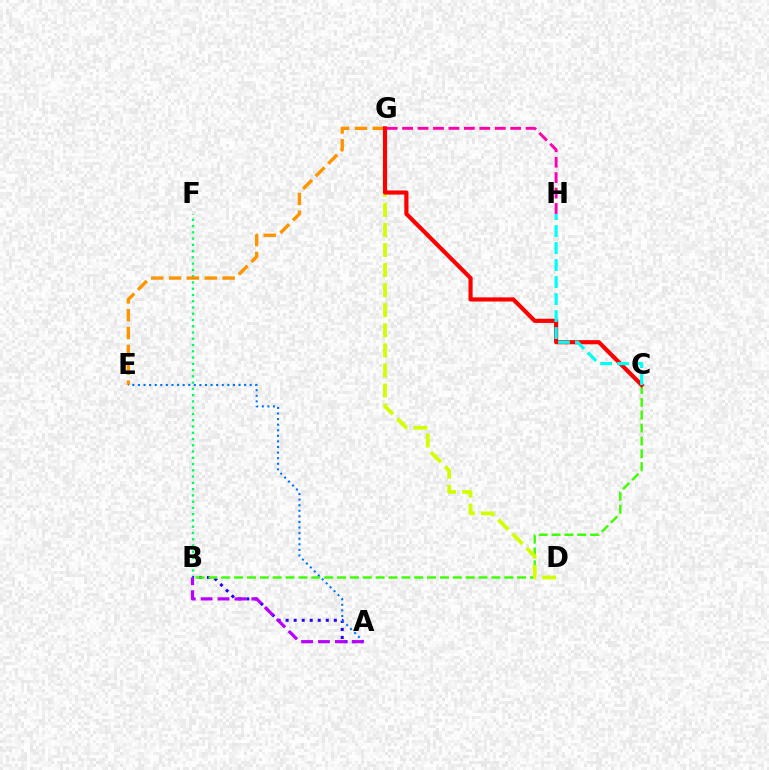{('B', 'F'): [{'color': '#00ff5c', 'line_style': 'dotted', 'thickness': 1.7}], ('A', 'B'): [{'color': '#2500ff', 'line_style': 'dotted', 'thickness': 2.18}, {'color': '#b900ff', 'line_style': 'dashed', 'thickness': 2.29}], ('E', 'G'): [{'color': '#ff9400', 'line_style': 'dashed', 'thickness': 2.42}], ('B', 'C'): [{'color': '#3dff00', 'line_style': 'dashed', 'thickness': 1.75}], ('D', 'G'): [{'color': '#d1ff00', 'line_style': 'dashed', 'thickness': 2.73}], ('A', 'E'): [{'color': '#0074ff', 'line_style': 'dotted', 'thickness': 1.52}], ('C', 'G'): [{'color': '#ff0000', 'line_style': 'solid', 'thickness': 2.99}], ('C', 'H'): [{'color': '#00fff6', 'line_style': 'dashed', 'thickness': 2.31}], ('G', 'H'): [{'color': '#ff00ac', 'line_style': 'dashed', 'thickness': 2.1}]}